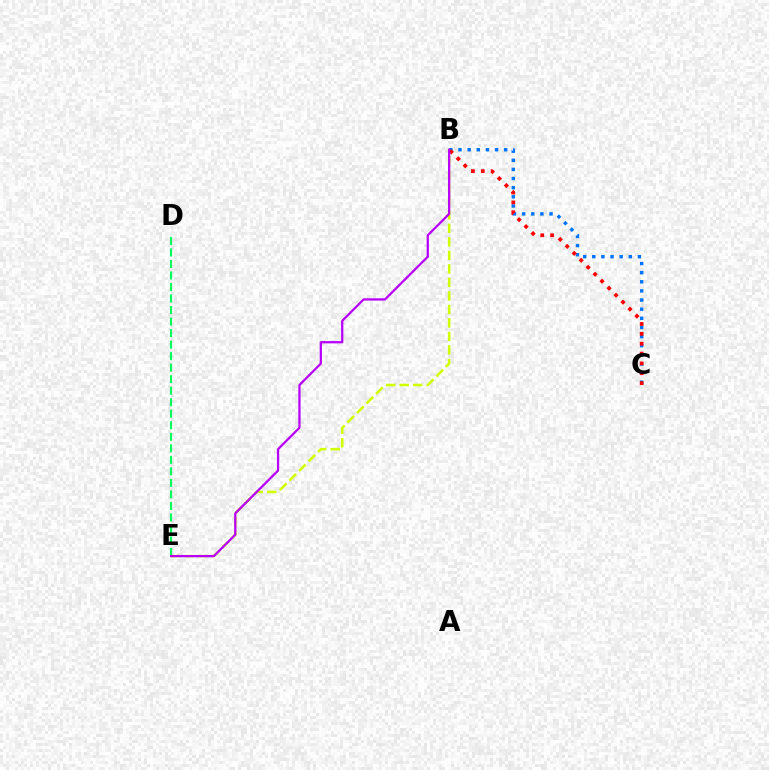{('B', 'E'): [{'color': '#d1ff00', 'line_style': 'dashed', 'thickness': 1.84}, {'color': '#b900ff', 'line_style': 'solid', 'thickness': 1.63}], ('D', 'E'): [{'color': '#00ff5c', 'line_style': 'dashed', 'thickness': 1.57}], ('B', 'C'): [{'color': '#0074ff', 'line_style': 'dotted', 'thickness': 2.48}, {'color': '#ff0000', 'line_style': 'dotted', 'thickness': 2.68}]}